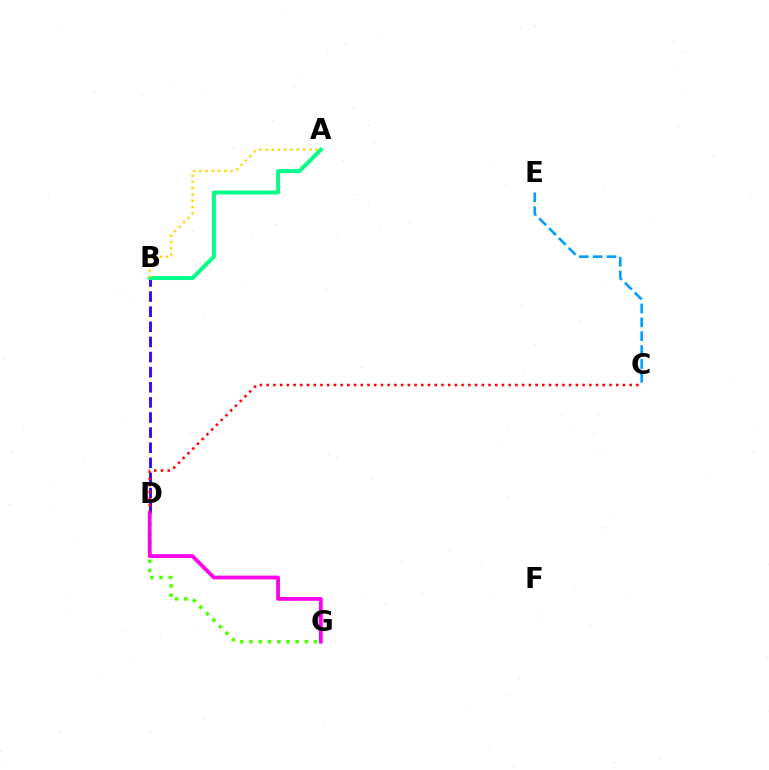{('B', 'D'): [{'color': '#3700ff', 'line_style': 'dashed', 'thickness': 2.05}], ('A', 'B'): [{'color': '#00ff86', 'line_style': 'solid', 'thickness': 2.84}, {'color': '#ffd500', 'line_style': 'dotted', 'thickness': 1.7}], ('C', 'D'): [{'color': '#ff0000', 'line_style': 'dotted', 'thickness': 1.83}], ('C', 'E'): [{'color': '#009eff', 'line_style': 'dashed', 'thickness': 1.89}], ('D', 'G'): [{'color': '#4fff00', 'line_style': 'dotted', 'thickness': 2.51}, {'color': '#ff00ed', 'line_style': 'solid', 'thickness': 2.73}]}